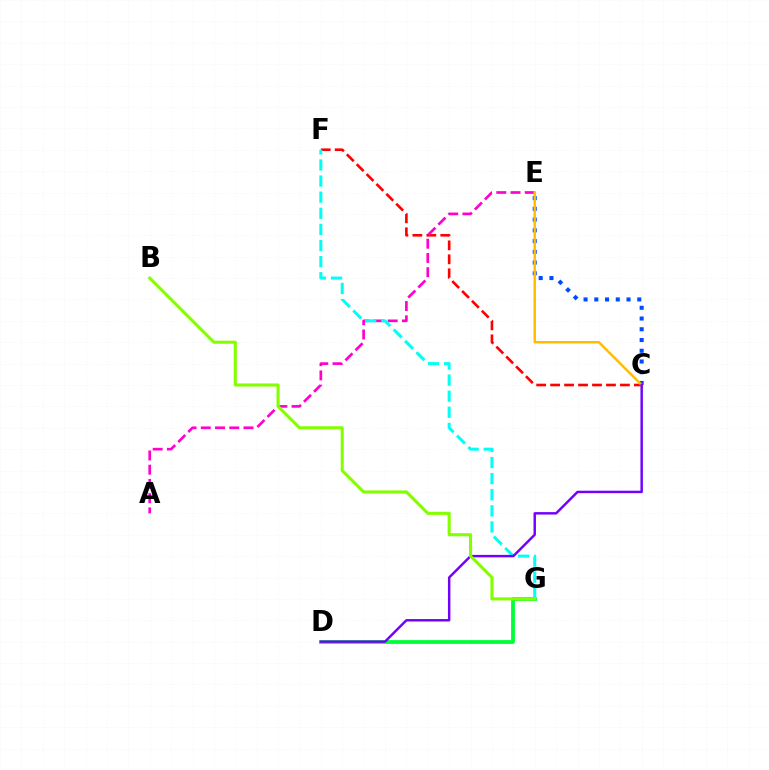{('D', 'G'): [{'color': '#00ff39', 'line_style': 'solid', 'thickness': 2.73}], ('C', 'F'): [{'color': '#ff0000', 'line_style': 'dashed', 'thickness': 1.9}], ('A', 'E'): [{'color': '#ff00cf', 'line_style': 'dashed', 'thickness': 1.93}], ('F', 'G'): [{'color': '#00fff6', 'line_style': 'dashed', 'thickness': 2.19}], ('C', 'E'): [{'color': '#004bff', 'line_style': 'dotted', 'thickness': 2.92}, {'color': '#ffbd00', 'line_style': 'solid', 'thickness': 1.77}], ('C', 'D'): [{'color': '#7200ff', 'line_style': 'solid', 'thickness': 1.77}], ('B', 'G'): [{'color': '#84ff00', 'line_style': 'solid', 'thickness': 2.22}]}